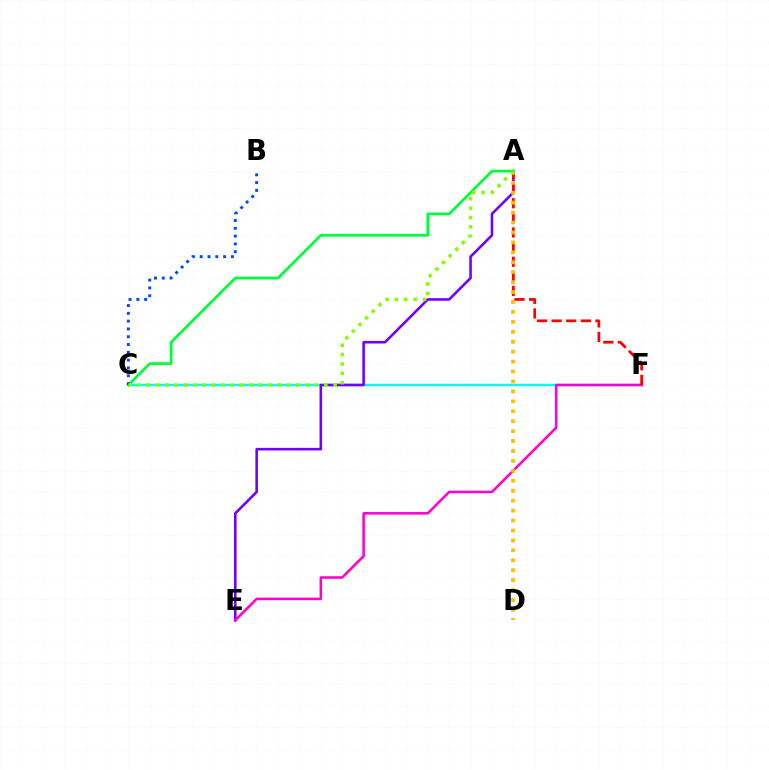{('C', 'F'): [{'color': '#00fff6', 'line_style': 'solid', 'thickness': 1.74}], ('A', 'E'): [{'color': '#7200ff', 'line_style': 'solid', 'thickness': 1.86}], ('E', 'F'): [{'color': '#ff00cf', 'line_style': 'solid', 'thickness': 1.83}], ('A', 'F'): [{'color': '#ff0000', 'line_style': 'dashed', 'thickness': 1.99}], ('A', 'D'): [{'color': '#ffbd00', 'line_style': 'dotted', 'thickness': 2.7}], ('A', 'C'): [{'color': '#00ff39', 'line_style': 'solid', 'thickness': 1.97}, {'color': '#84ff00', 'line_style': 'dotted', 'thickness': 2.54}], ('B', 'C'): [{'color': '#004bff', 'line_style': 'dotted', 'thickness': 2.12}]}